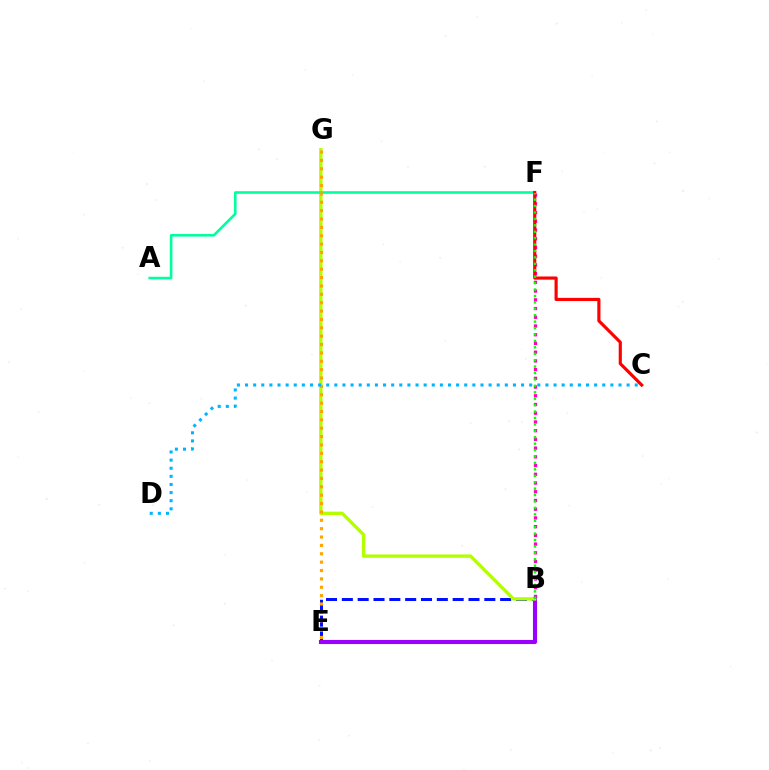{('B', 'E'): [{'color': '#0010ff', 'line_style': 'dashed', 'thickness': 2.15}, {'color': '#9b00ff', 'line_style': 'solid', 'thickness': 2.95}], ('B', 'G'): [{'color': '#b3ff00', 'line_style': 'solid', 'thickness': 2.42}], ('B', 'F'): [{'color': '#ff00bd', 'line_style': 'dotted', 'thickness': 2.37}, {'color': '#08ff00', 'line_style': 'dotted', 'thickness': 1.74}], ('A', 'F'): [{'color': '#00ff9d', 'line_style': 'solid', 'thickness': 1.87}], ('C', 'F'): [{'color': '#ff0000', 'line_style': 'solid', 'thickness': 2.27}], ('E', 'G'): [{'color': '#ffa500', 'line_style': 'dotted', 'thickness': 2.27}], ('C', 'D'): [{'color': '#00b5ff', 'line_style': 'dotted', 'thickness': 2.21}]}